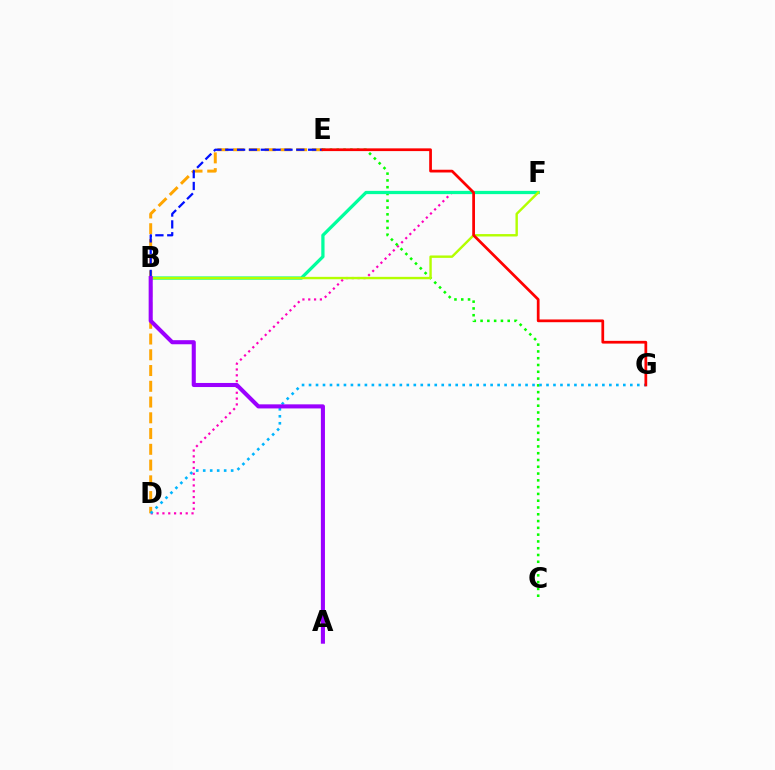{('D', 'E'): [{'color': '#ffa500', 'line_style': 'dashed', 'thickness': 2.14}], ('D', 'F'): [{'color': '#ff00bd', 'line_style': 'dotted', 'thickness': 1.58}], ('C', 'E'): [{'color': '#08ff00', 'line_style': 'dotted', 'thickness': 1.84}], ('B', 'F'): [{'color': '#00ff9d', 'line_style': 'solid', 'thickness': 2.34}, {'color': '#b3ff00', 'line_style': 'solid', 'thickness': 1.73}], ('B', 'E'): [{'color': '#0010ff', 'line_style': 'dashed', 'thickness': 1.61}], ('D', 'G'): [{'color': '#00b5ff', 'line_style': 'dotted', 'thickness': 1.9}], ('A', 'B'): [{'color': '#9b00ff', 'line_style': 'solid', 'thickness': 2.94}], ('E', 'G'): [{'color': '#ff0000', 'line_style': 'solid', 'thickness': 1.97}]}